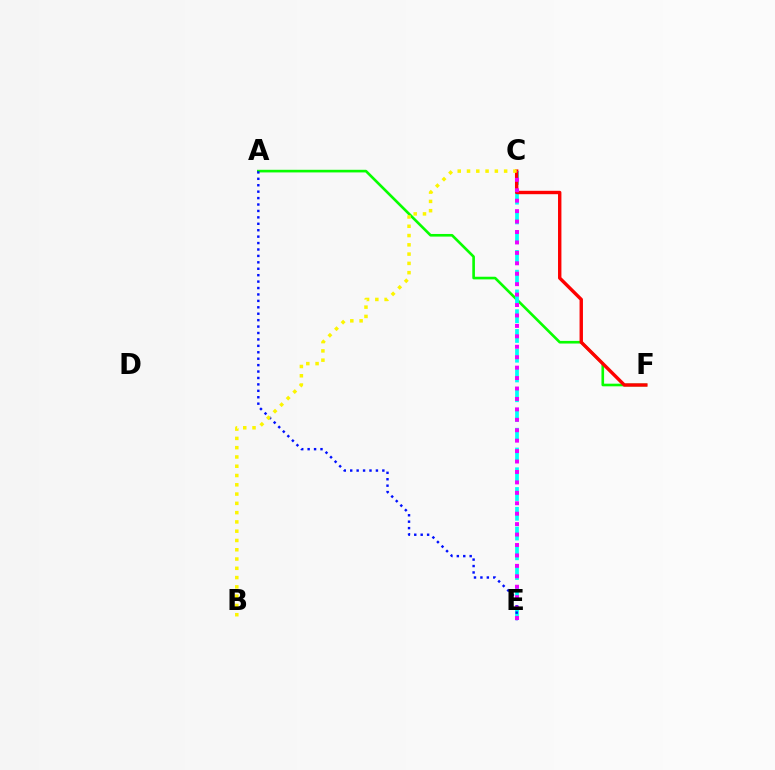{('A', 'F'): [{'color': '#08ff00', 'line_style': 'solid', 'thickness': 1.9}], ('C', 'E'): [{'color': '#00fff6', 'line_style': 'dashed', 'thickness': 2.68}, {'color': '#ee00ff', 'line_style': 'dotted', 'thickness': 2.83}], ('A', 'E'): [{'color': '#0010ff', 'line_style': 'dotted', 'thickness': 1.75}], ('C', 'F'): [{'color': '#ff0000', 'line_style': 'solid', 'thickness': 2.44}], ('B', 'C'): [{'color': '#fcf500', 'line_style': 'dotted', 'thickness': 2.52}]}